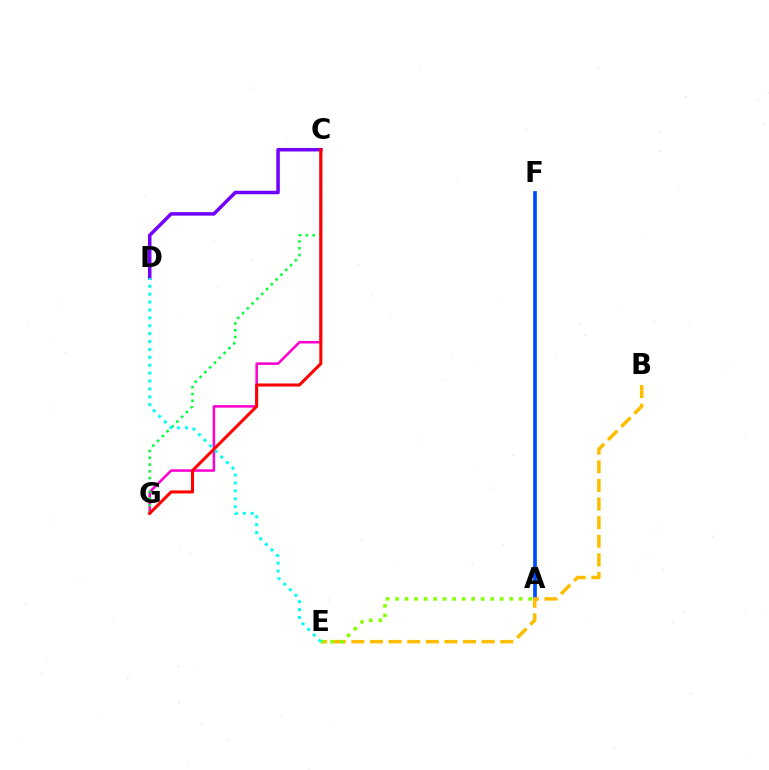{('C', 'G'): [{'color': '#ff00cf', 'line_style': 'solid', 'thickness': 1.82}, {'color': '#00ff39', 'line_style': 'dotted', 'thickness': 1.84}, {'color': '#ff0000', 'line_style': 'solid', 'thickness': 2.19}], ('A', 'F'): [{'color': '#004bff', 'line_style': 'solid', 'thickness': 2.68}], ('C', 'D'): [{'color': '#7200ff', 'line_style': 'solid', 'thickness': 2.52}], ('B', 'E'): [{'color': '#ffbd00', 'line_style': 'dashed', 'thickness': 2.53}], ('A', 'E'): [{'color': '#84ff00', 'line_style': 'dotted', 'thickness': 2.58}], ('D', 'E'): [{'color': '#00fff6', 'line_style': 'dotted', 'thickness': 2.14}]}